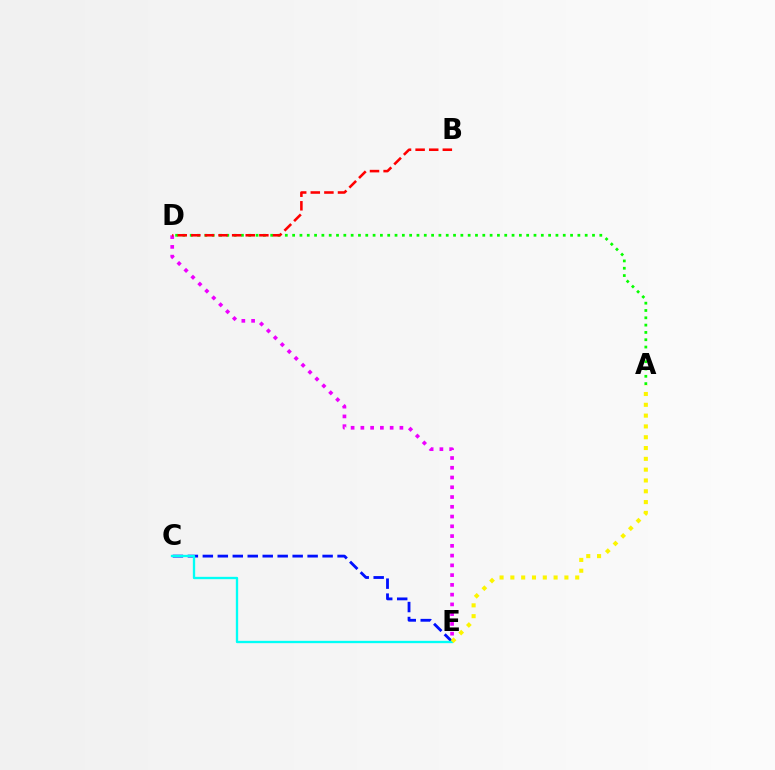{('C', 'E'): [{'color': '#0010ff', 'line_style': 'dashed', 'thickness': 2.03}, {'color': '#00fff6', 'line_style': 'solid', 'thickness': 1.68}], ('A', 'D'): [{'color': '#08ff00', 'line_style': 'dotted', 'thickness': 1.99}], ('D', 'E'): [{'color': '#ee00ff', 'line_style': 'dotted', 'thickness': 2.65}], ('A', 'E'): [{'color': '#fcf500', 'line_style': 'dotted', 'thickness': 2.94}], ('B', 'D'): [{'color': '#ff0000', 'line_style': 'dashed', 'thickness': 1.85}]}